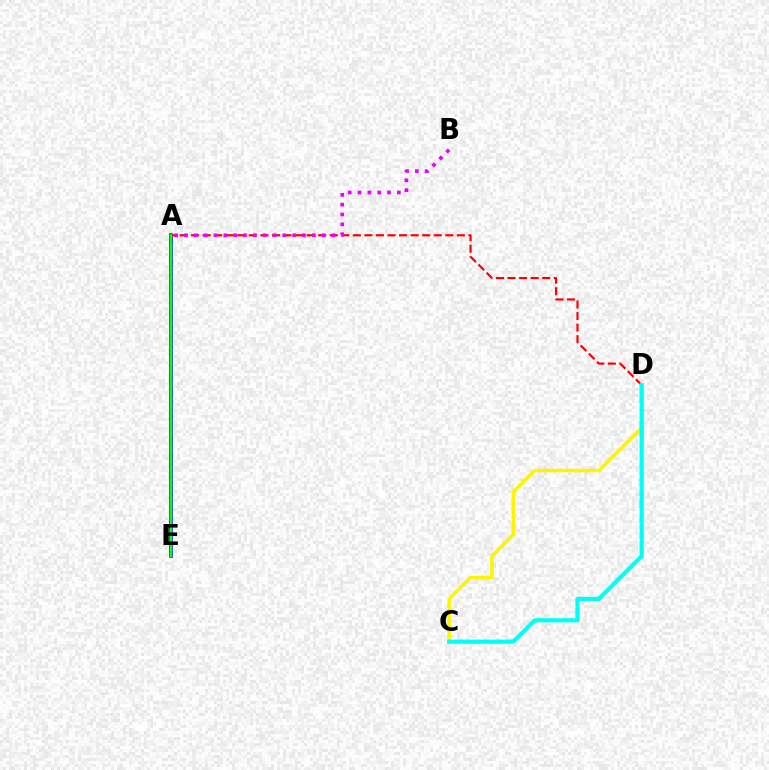{('A', 'E'): [{'color': '#0010ff', 'line_style': 'solid', 'thickness': 2.58}, {'color': '#08ff00', 'line_style': 'solid', 'thickness': 1.72}], ('A', 'D'): [{'color': '#ff0000', 'line_style': 'dashed', 'thickness': 1.57}], ('C', 'D'): [{'color': '#fcf500', 'line_style': 'solid', 'thickness': 2.5}, {'color': '#00fff6', 'line_style': 'solid', 'thickness': 2.98}], ('A', 'B'): [{'color': '#ee00ff', 'line_style': 'dotted', 'thickness': 2.67}]}